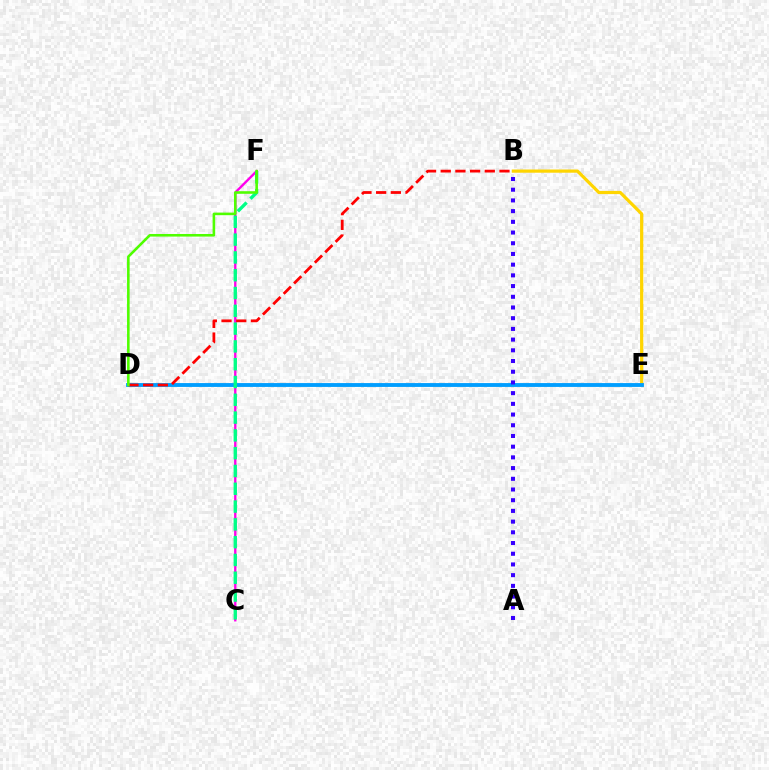{('C', 'F'): [{'color': '#ff00ed', 'line_style': 'solid', 'thickness': 1.69}, {'color': '#00ff86', 'line_style': 'dashed', 'thickness': 2.42}], ('B', 'E'): [{'color': '#ffd500', 'line_style': 'solid', 'thickness': 2.31}], ('D', 'E'): [{'color': '#009eff', 'line_style': 'solid', 'thickness': 2.77}], ('A', 'B'): [{'color': '#3700ff', 'line_style': 'dotted', 'thickness': 2.91}], ('B', 'D'): [{'color': '#ff0000', 'line_style': 'dashed', 'thickness': 2.0}], ('D', 'F'): [{'color': '#4fff00', 'line_style': 'solid', 'thickness': 1.86}]}